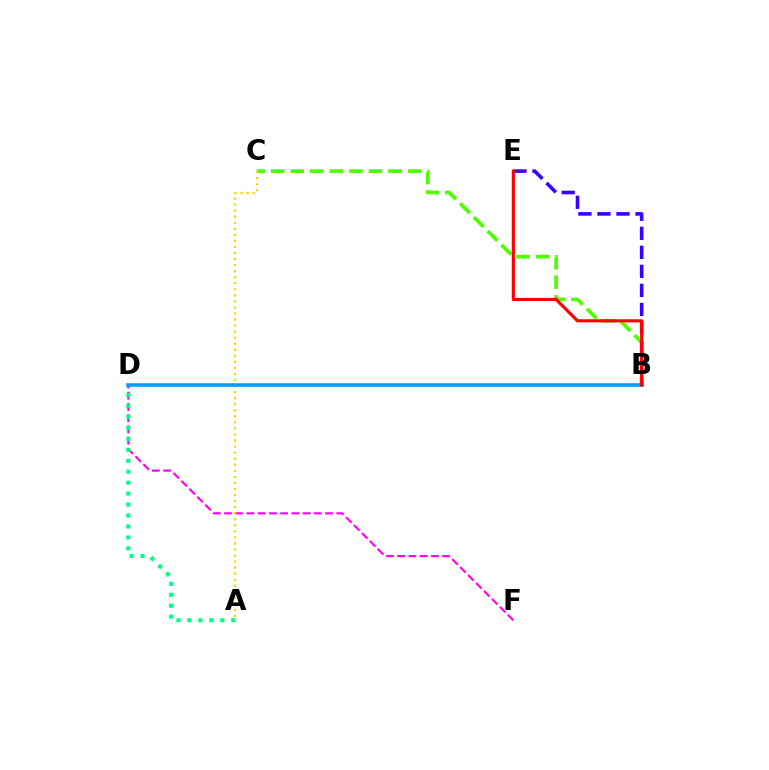{('D', 'F'): [{'color': '#ff00ed', 'line_style': 'dashed', 'thickness': 1.53}], ('A', 'D'): [{'color': '#00ff86', 'line_style': 'dotted', 'thickness': 2.98}], ('B', 'C'): [{'color': '#4fff00', 'line_style': 'dashed', 'thickness': 2.66}], ('B', 'E'): [{'color': '#3700ff', 'line_style': 'dashed', 'thickness': 2.59}, {'color': '#ff0000', 'line_style': 'solid', 'thickness': 2.26}], ('A', 'C'): [{'color': '#ffd500', 'line_style': 'dotted', 'thickness': 1.64}], ('B', 'D'): [{'color': '#009eff', 'line_style': 'solid', 'thickness': 2.57}]}